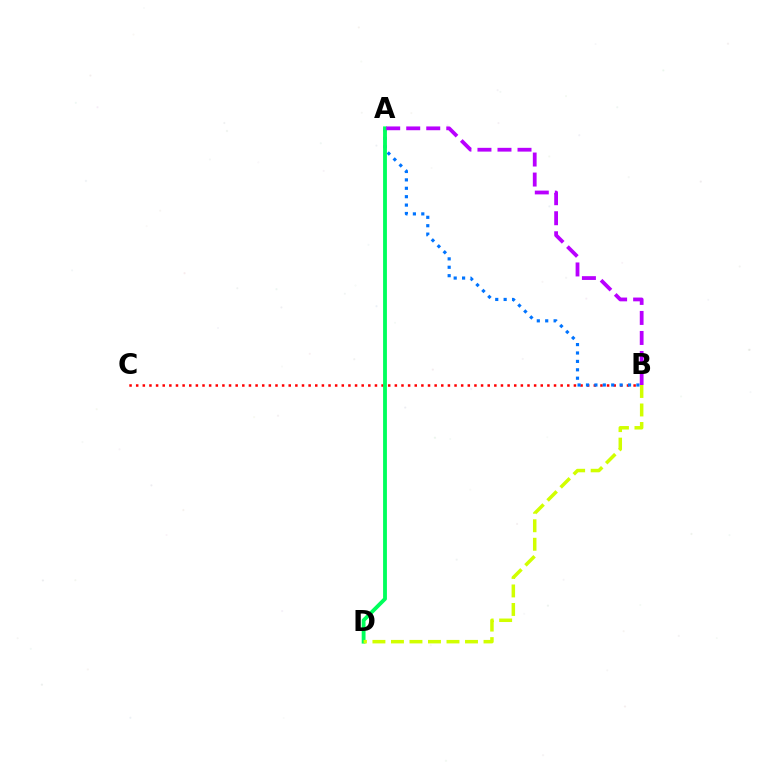{('B', 'C'): [{'color': '#ff0000', 'line_style': 'dotted', 'thickness': 1.8}], ('A', 'B'): [{'color': '#0074ff', 'line_style': 'dotted', 'thickness': 2.28}, {'color': '#b900ff', 'line_style': 'dashed', 'thickness': 2.72}], ('A', 'D'): [{'color': '#00ff5c', 'line_style': 'solid', 'thickness': 2.76}], ('B', 'D'): [{'color': '#d1ff00', 'line_style': 'dashed', 'thickness': 2.51}]}